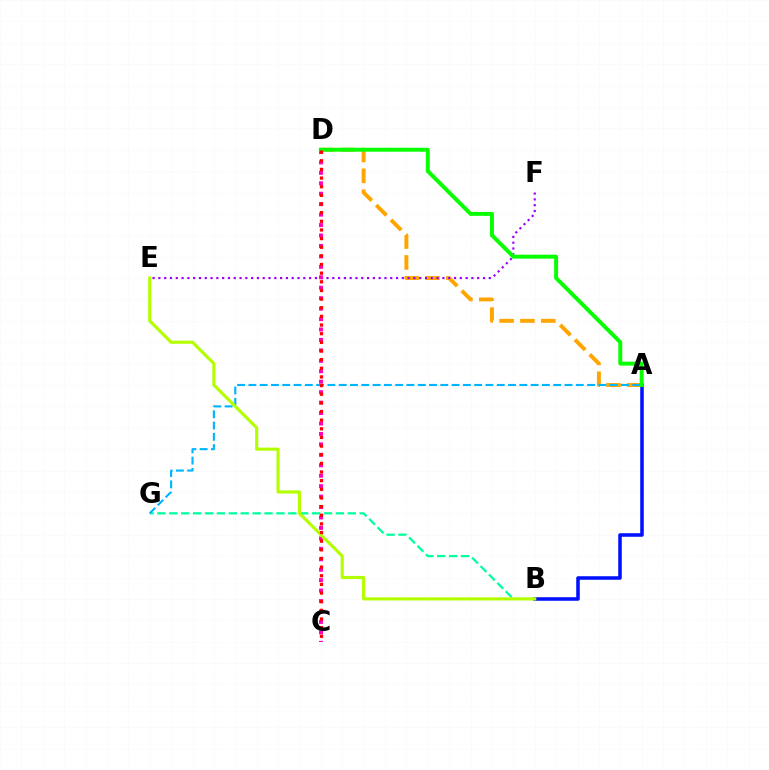{('A', 'D'): [{'color': '#ffa500', 'line_style': 'dashed', 'thickness': 2.83}, {'color': '#08ff00', 'line_style': 'solid', 'thickness': 2.84}], ('E', 'F'): [{'color': '#9b00ff', 'line_style': 'dotted', 'thickness': 1.57}], ('C', 'D'): [{'color': '#ff00bd', 'line_style': 'dotted', 'thickness': 2.84}, {'color': '#ff0000', 'line_style': 'dotted', 'thickness': 2.35}], ('B', 'G'): [{'color': '#00ff9d', 'line_style': 'dashed', 'thickness': 1.62}], ('A', 'B'): [{'color': '#0010ff', 'line_style': 'solid', 'thickness': 2.54}], ('A', 'G'): [{'color': '#00b5ff', 'line_style': 'dashed', 'thickness': 1.53}], ('B', 'E'): [{'color': '#b3ff00', 'line_style': 'solid', 'thickness': 2.26}]}